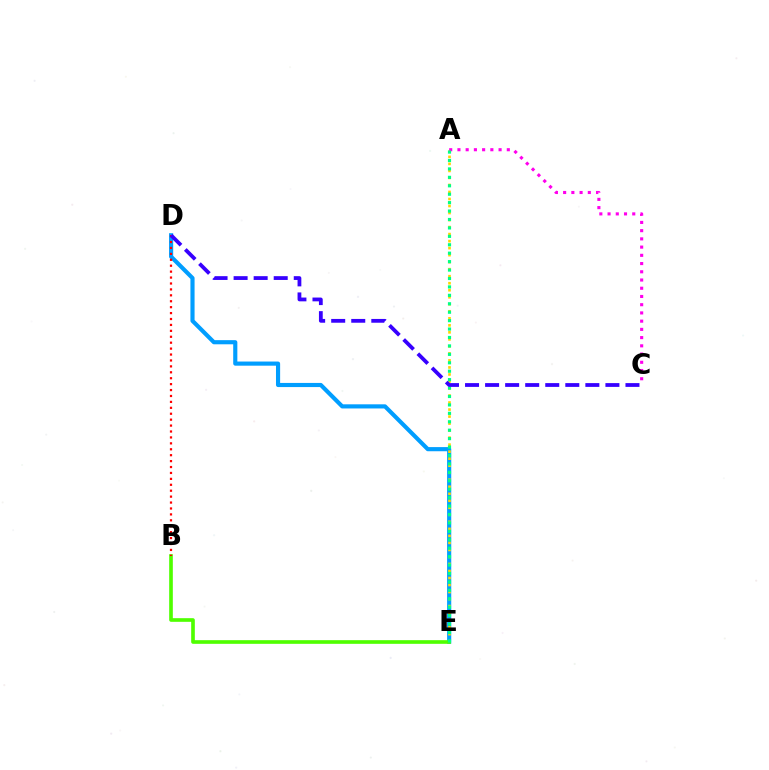{('D', 'E'): [{'color': '#009eff', 'line_style': 'solid', 'thickness': 2.98}], ('A', 'E'): [{'color': '#ffd500', 'line_style': 'dotted', 'thickness': 1.91}, {'color': '#00ff86', 'line_style': 'dotted', 'thickness': 2.29}], ('A', 'C'): [{'color': '#ff00ed', 'line_style': 'dotted', 'thickness': 2.24}], ('B', 'E'): [{'color': '#4fff00', 'line_style': 'solid', 'thickness': 2.62}], ('B', 'D'): [{'color': '#ff0000', 'line_style': 'dotted', 'thickness': 1.61}], ('C', 'D'): [{'color': '#3700ff', 'line_style': 'dashed', 'thickness': 2.72}]}